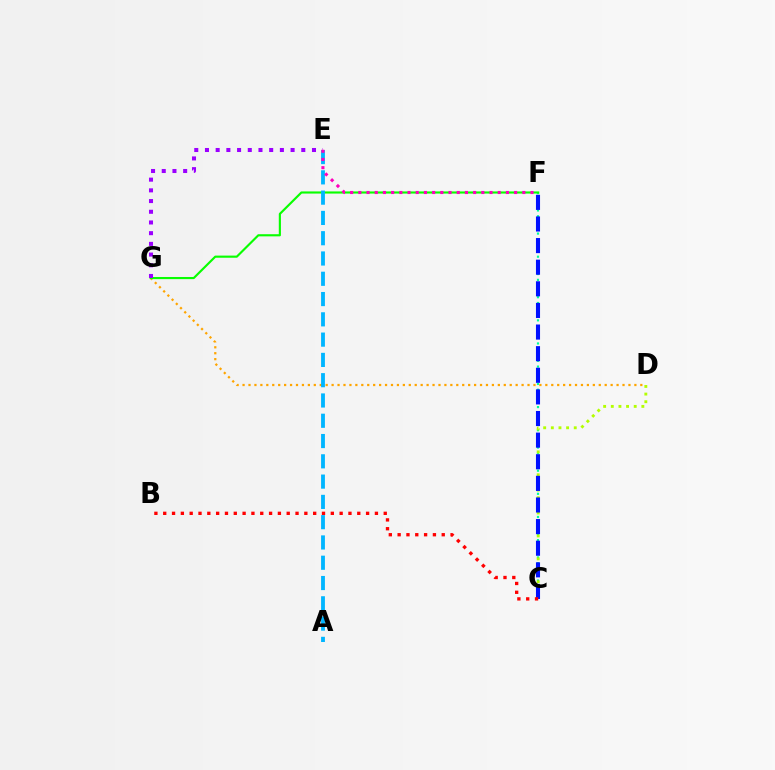{('C', 'F'): [{'color': '#00ff9d', 'line_style': 'dotted', 'thickness': 1.57}, {'color': '#0010ff', 'line_style': 'dashed', 'thickness': 2.94}], ('D', 'G'): [{'color': '#ffa500', 'line_style': 'dotted', 'thickness': 1.61}], ('F', 'G'): [{'color': '#08ff00', 'line_style': 'solid', 'thickness': 1.54}], ('C', 'D'): [{'color': '#b3ff00', 'line_style': 'dotted', 'thickness': 2.08}], ('E', 'G'): [{'color': '#9b00ff', 'line_style': 'dotted', 'thickness': 2.91}], ('A', 'E'): [{'color': '#00b5ff', 'line_style': 'dashed', 'thickness': 2.76}], ('E', 'F'): [{'color': '#ff00bd', 'line_style': 'dotted', 'thickness': 2.23}], ('B', 'C'): [{'color': '#ff0000', 'line_style': 'dotted', 'thickness': 2.4}]}